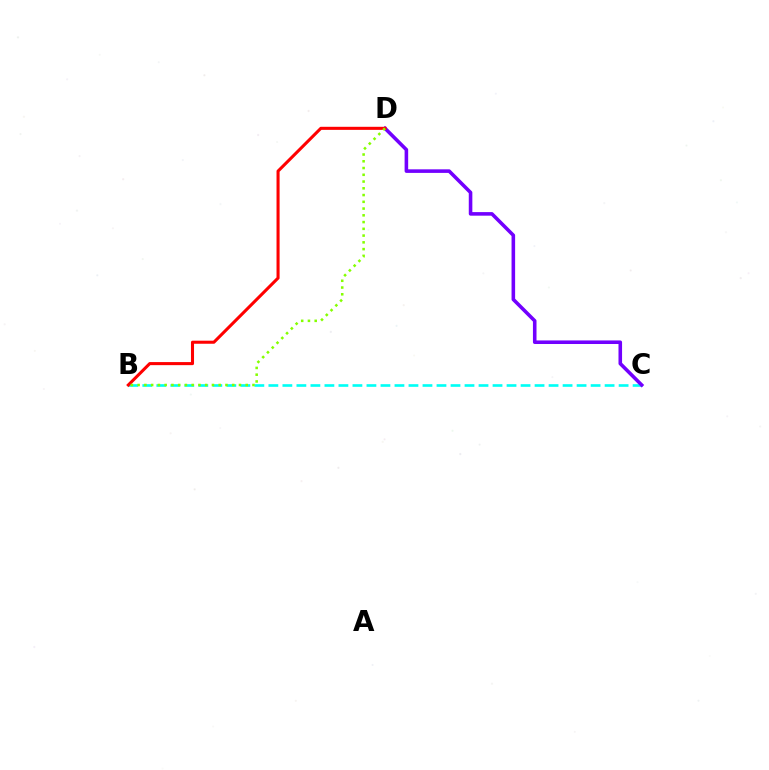{('B', 'C'): [{'color': '#00fff6', 'line_style': 'dashed', 'thickness': 1.9}], ('C', 'D'): [{'color': '#7200ff', 'line_style': 'solid', 'thickness': 2.57}], ('B', 'D'): [{'color': '#ff0000', 'line_style': 'solid', 'thickness': 2.21}, {'color': '#84ff00', 'line_style': 'dotted', 'thickness': 1.84}]}